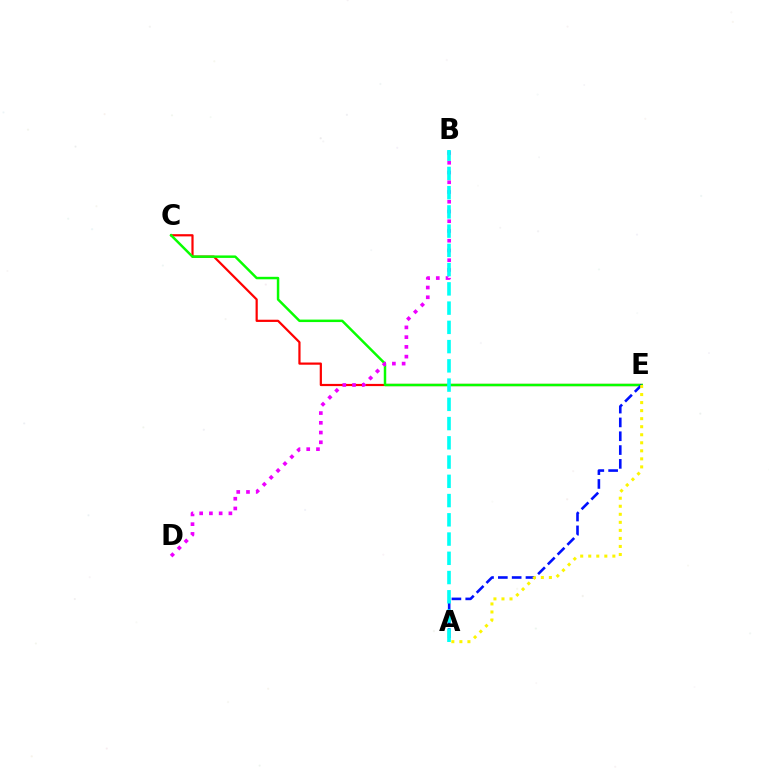{('C', 'E'): [{'color': '#ff0000', 'line_style': 'solid', 'thickness': 1.59}, {'color': '#08ff00', 'line_style': 'solid', 'thickness': 1.78}], ('B', 'D'): [{'color': '#ee00ff', 'line_style': 'dotted', 'thickness': 2.65}], ('A', 'E'): [{'color': '#0010ff', 'line_style': 'dashed', 'thickness': 1.88}, {'color': '#fcf500', 'line_style': 'dotted', 'thickness': 2.18}], ('A', 'B'): [{'color': '#00fff6', 'line_style': 'dashed', 'thickness': 2.61}]}